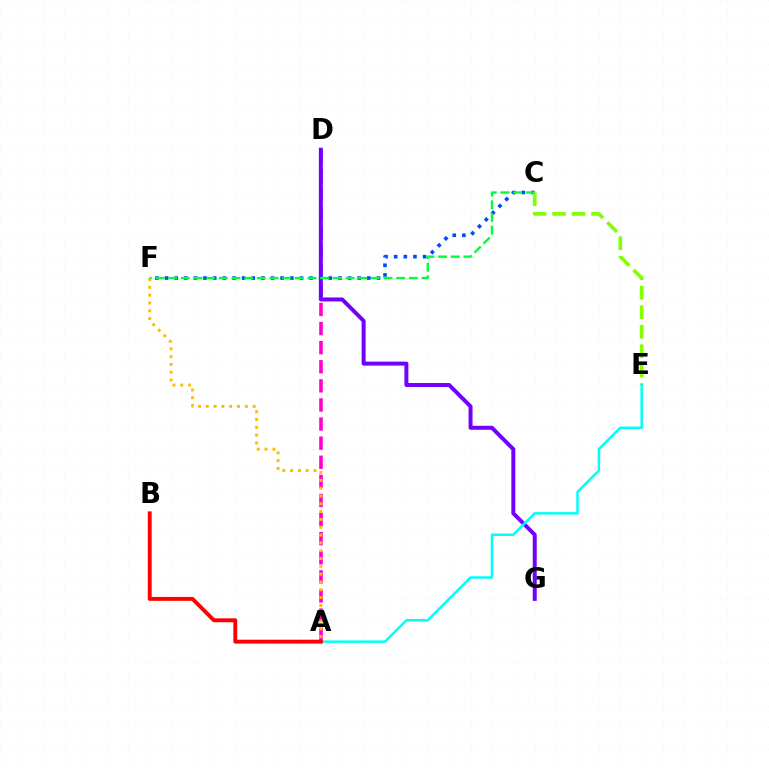{('A', 'D'): [{'color': '#ff00cf', 'line_style': 'dashed', 'thickness': 2.59}], ('D', 'G'): [{'color': '#7200ff', 'line_style': 'solid', 'thickness': 2.86}], ('C', 'F'): [{'color': '#004bff', 'line_style': 'dotted', 'thickness': 2.62}, {'color': '#00ff39', 'line_style': 'dashed', 'thickness': 1.72}], ('C', 'E'): [{'color': '#84ff00', 'line_style': 'dashed', 'thickness': 2.65}], ('A', 'E'): [{'color': '#00fff6', 'line_style': 'solid', 'thickness': 1.78}], ('A', 'B'): [{'color': '#ff0000', 'line_style': 'solid', 'thickness': 2.81}], ('A', 'F'): [{'color': '#ffbd00', 'line_style': 'dotted', 'thickness': 2.12}]}